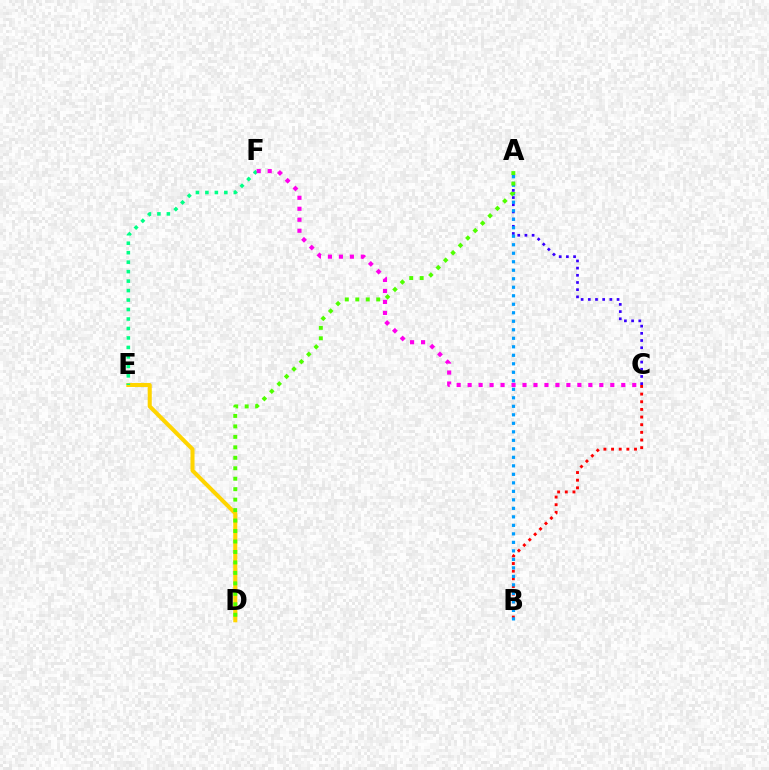{('A', 'C'): [{'color': '#3700ff', 'line_style': 'dotted', 'thickness': 1.95}], ('D', 'E'): [{'color': '#ffd500', 'line_style': 'solid', 'thickness': 2.92}], ('B', 'C'): [{'color': '#ff0000', 'line_style': 'dotted', 'thickness': 2.08}], ('E', 'F'): [{'color': '#00ff86', 'line_style': 'dotted', 'thickness': 2.57}], ('A', 'B'): [{'color': '#009eff', 'line_style': 'dotted', 'thickness': 2.31}], ('C', 'F'): [{'color': '#ff00ed', 'line_style': 'dotted', 'thickness': 2.98}], ('A', 'D'): [{'color': '#4fff00', 'line_style': 'dotted', 'thickness': 2.84}]}